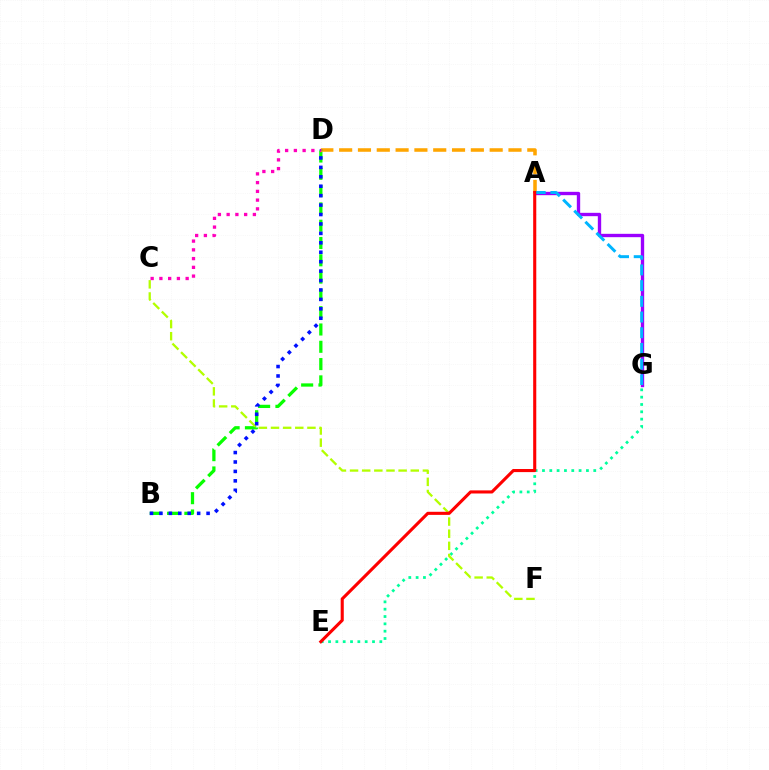{('E', 'G'): [{'color': '#00ff9d', 'line_style': 'dotted', 'thickness': 1.99}], ('B', 'D'): [{'color': '#08ff00', 'line_style': 'dashed', 'thickness': 2.35}, {'color': '#0010ff', 'line_style': 'dotted', 'thickness': 2.56}], ('C', 'F'): [{'color': '#b3ff00', 'line_style': 'dashed', 'thickness': 1.65}], ('C', 'D'): [{'color': '#ff00bd', 'line_style': 'dotted', 'thickness': 2.38}], ('A', 'D'): [{'color': '#ffa500', 'line_style': 'dashed', 'thickness': 2.56}], ('A', 'G'): [{'color': '#9b00ff', 'line_style': 'solid', 'thickness': 2.41}, {'color': '#00b5ff', 'line_style': 'dashed', 'thickness': 2.13}], ('A', 'E'): [{'color': '#ff0000', 'line_style': 'solid', 'thickness': 2.23}]}